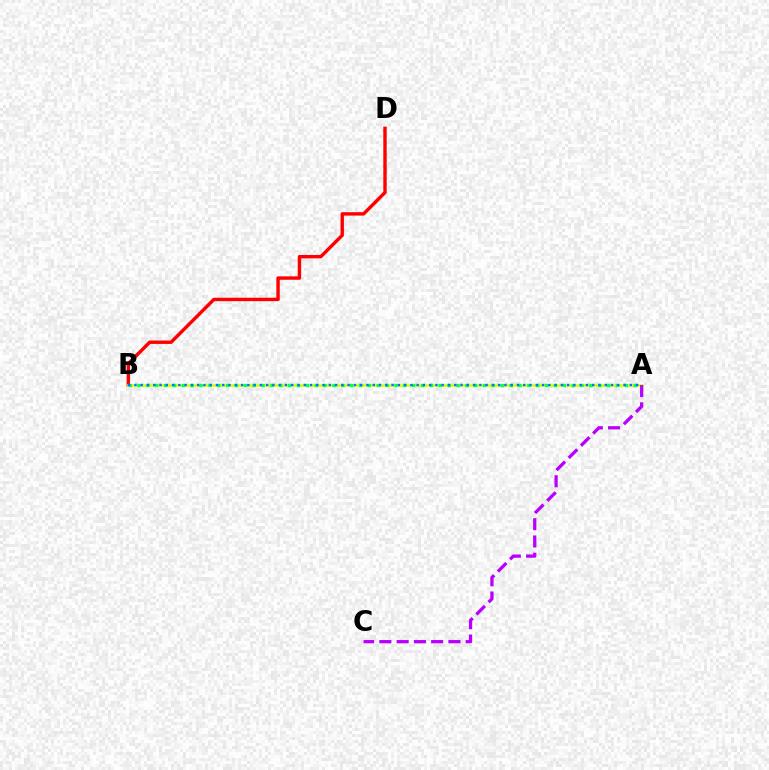{('B', 'D'): [{'color': '#ff0000', 'line_style': 'solid', 'thickness': 2.45}], ('A', 'B'): [{'color': '#d1ff00', 'line_style': 'solid', 'thickness': 1.84}, {'color': '#00ff5c', 'line_style': 'dotted', 'thickness': 2.41}, {'color': '#0074ff', 'line_style': 'dotted', 'thickness': 1.7}], ('A', 'C'): [{'color': '#b900ff', 'line_style': 'dashed', 'thickness': 2.35}]}